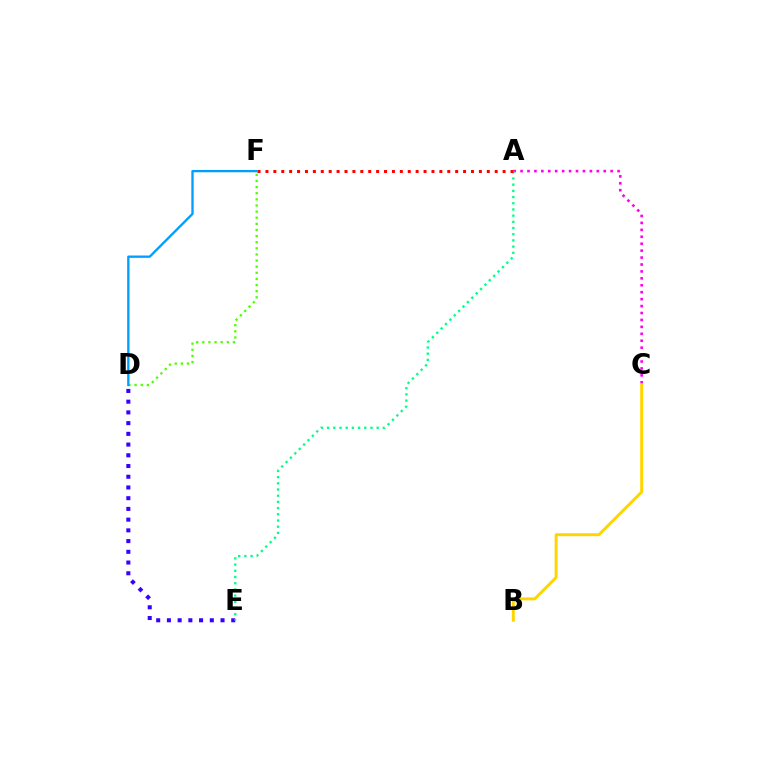{('A', 'C'): [{'color': '#ff00ed', 'line_style': 'dotted', 'thickness': 1.88}], ('D', 'E'): [{'color': '#3700ff', 'line_style': 'dotted', 'thickness': 2.91}], ('A', 'E'): [{'color': '#00ff86', 'line_style': 'dotted', 'thickness': 1.68}], ('D', 'F'): [{'color': '#4fff00', 'line_style': 'dotted', 'thickness': 1.66}, {'color': '#009eff', 'line_style': 'solid', 'thickness': 1.67}], ('B', 'C'): [{'color': '#ffd500', 'line_style': 'solid', 'thickness': 2.12}], ('A', 'F'): [{'color': '#ff0000', 'line_style': 'dotted', 'thickness': 2.15}]}